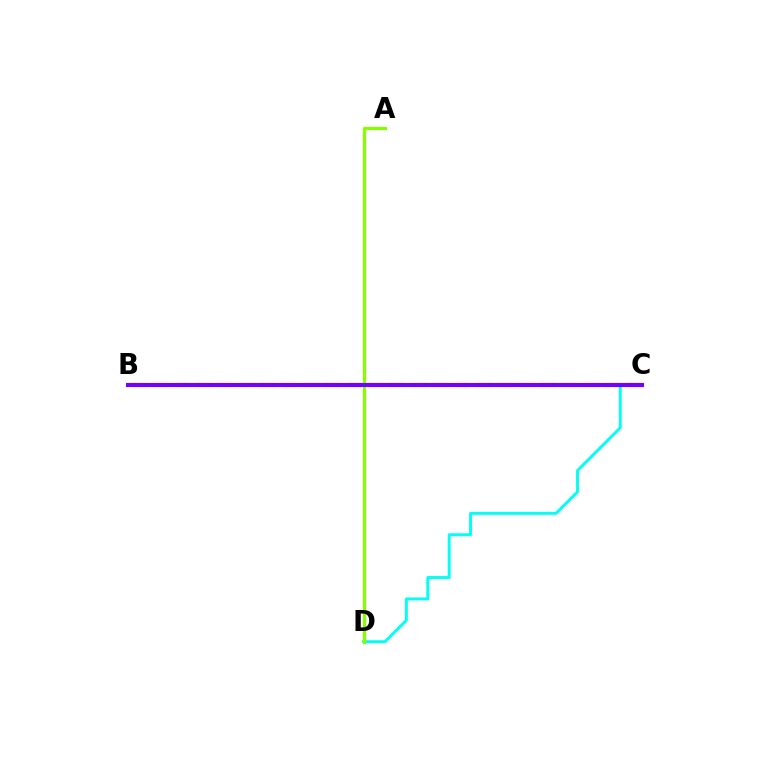{('C', 'D'): [{'color': '#00fff6', 'line_style': 'solid', 'thickness': 2.09}], ('B', 'C'): [{'color': '#ff0000', 'line_style': 'dashed', 'thickness': 2.93}, {'color': '#7200ff', 'line_style': 'solid', 'thickness': 2.95}], ('A', 'D'): [{'color': '#84ff00', 'line_style': 'solid', 'thickness': 2.31}]}